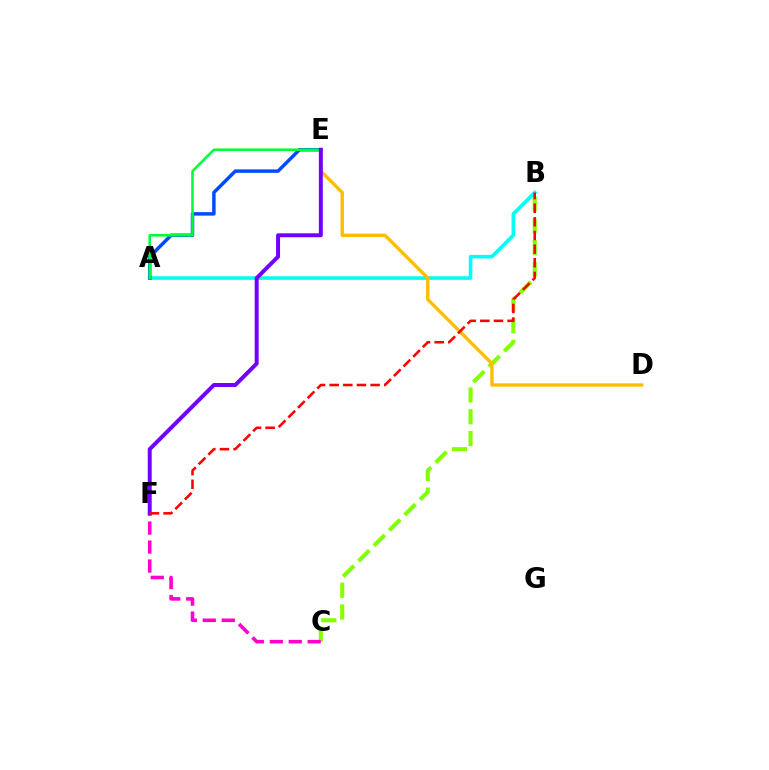{('B', 'C'): [{'color': '#84ff00', 'line_style': 'dashed', 'thickness': 2.95}], ('A', 'B'): [{'color': '#00fff6', 'line_style': 'solid', 'thickness': 2.59}], ('A', 'E'): [{'color': '#004bff', 'line_style': 'solid', 'thickness': 2.5}, {'color': '#00ff39', 'line_style': 'solid', 'thickness': 1.85}], ('D', 'E'): [{'color': '#ffbd00', 'line_style': 'solid', 'thickness': 2.42}], ('C', 'F'): [{'color': '#ff00cf', 'line_style': 'dashed', 'thickness': 2.58}], ('E', 'F'): [{'color': '#7200ff', 'line_style': 'solid', 'thickness': 2.85}], ('B', 'F'): [{'color': '#ff0000', 'line_style': 'dashed', 'thickness': 1.85}]}